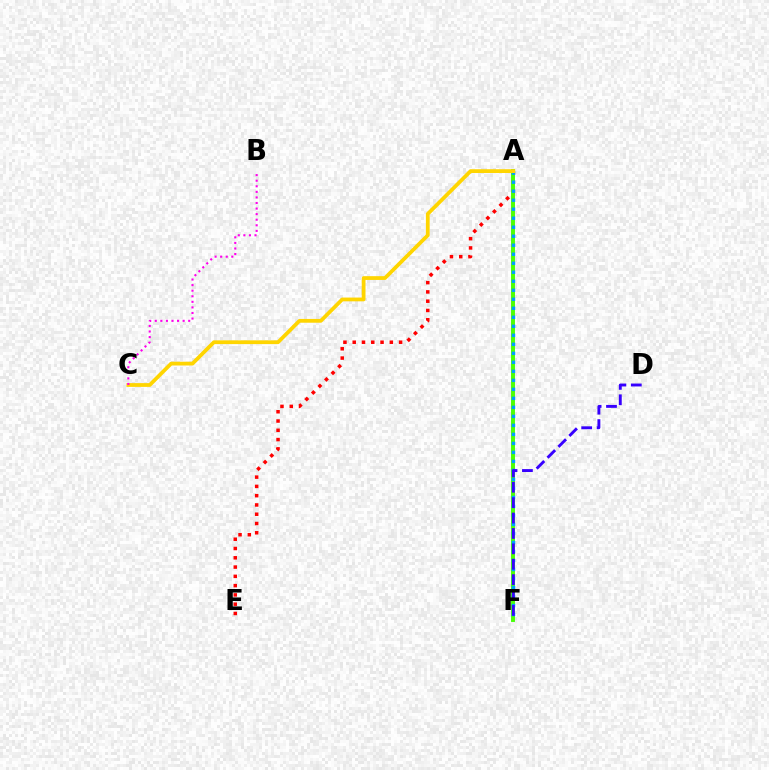{('A', 'F'): [{'color': '#00ff86', 'line_style': 'solid', 'thickness': 2.54}, {'color': '#4fff00', 'line_style': 'solid', 'thickness': 2.72}, {'color': '#009eff', 'line_style': 'dotted', 'thickness': 2.45}], ('A', 'E'): [{'color': '#ff0000', 'line_style': 'dotted', 'thickness': 2.52}], ('A', 'C'): [{'color': '#ffd500', 'line_style': 'solid', 'thickness': 2.72}], ('B', 'C'): [{'color': '#ff00ed', 'line_style': 'dotted', 'thickness': 1.51}], ('D', 'F'): [{'color': '#3700ff', 'line_style': 'dashed', 'thickness': 2.09}]}